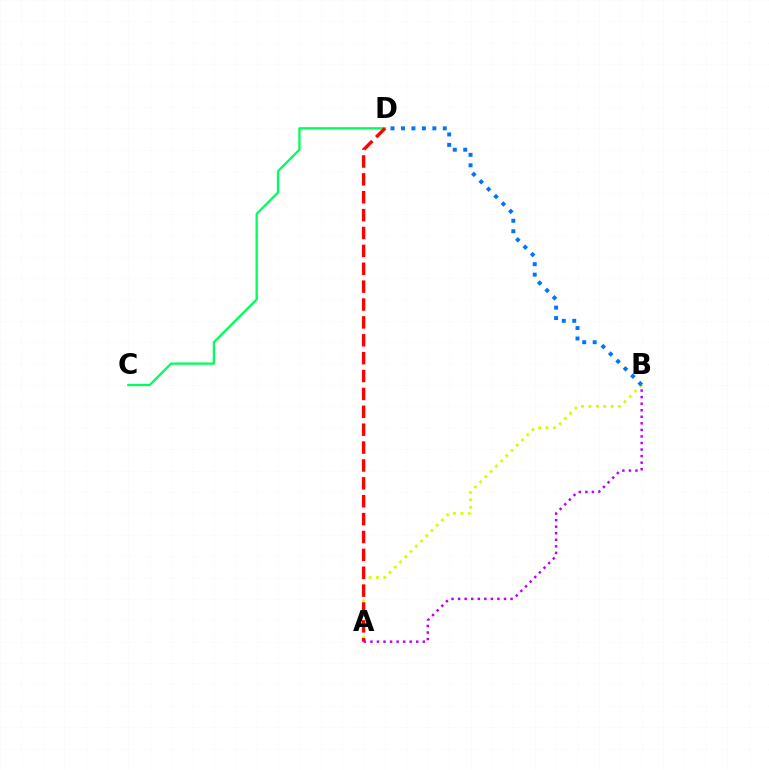{('A', 'B'): [{'color': '#d1ff00', 'line_style': 'dotted', 'thickness': 2.01}, {'color': '#b900ff', 'line_style': 'dotted', 'thickness': 1.78}], ('C', 'D'): [{'color': '#00ff5c', 'line_style': 'solid', 'thickness': 1.67}], ('B', 'D'): [{'color': '#0074ff', 'line_style': 'dotted', 'thickness': 2.84}], ('A', 'D'): [{'color': '#ff0000', 'line_style': 'dashed', 'thickness': 2.43}]}